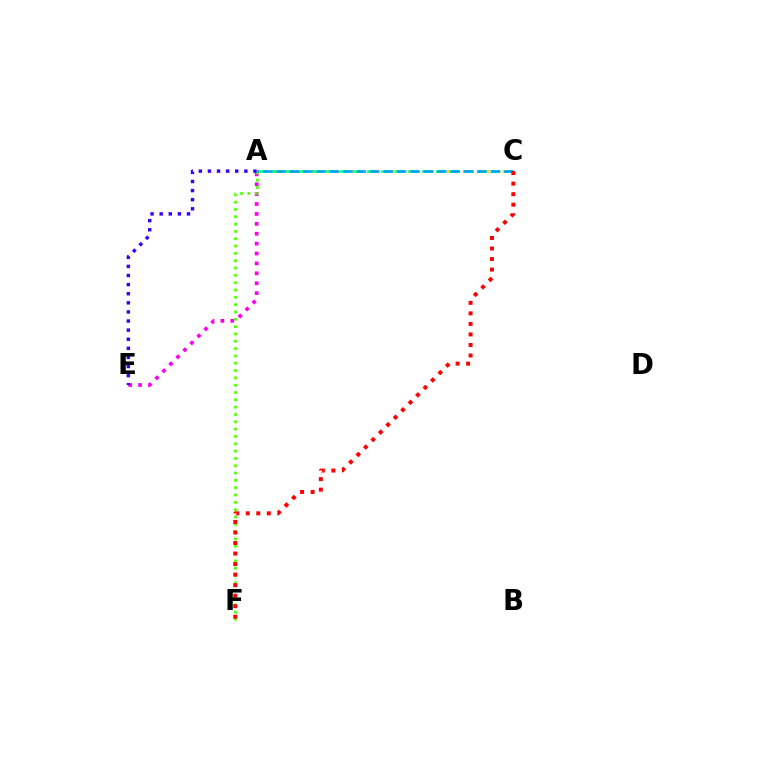{('A', 'C'): [{'color': '#ffd500', 'line_style': 'dotted', 'thickness': 2.16}, {'color': '#00ff86', 'line_style': 'dashed', 'thickness': 1.86}, {'color': '#009eff', 'line_style': 'dashed', 'thickness': 1.82}], ('A', 'E'): [{'color': '#ff00ed', 'line_style': 'dotted', 'thickness': 2.69}, {'color': '#3700ff', 'line_style': 'dotted', 'thickness': 2.47}], ('A', 'F'): [{'color': '#4fff00', 'line_style': 'dotted', 'thickness': 1.99}], ('C', 'F'): [{'color': '#ff0000', 'line_style': 'dotted', 'thickness': 2.86}]}